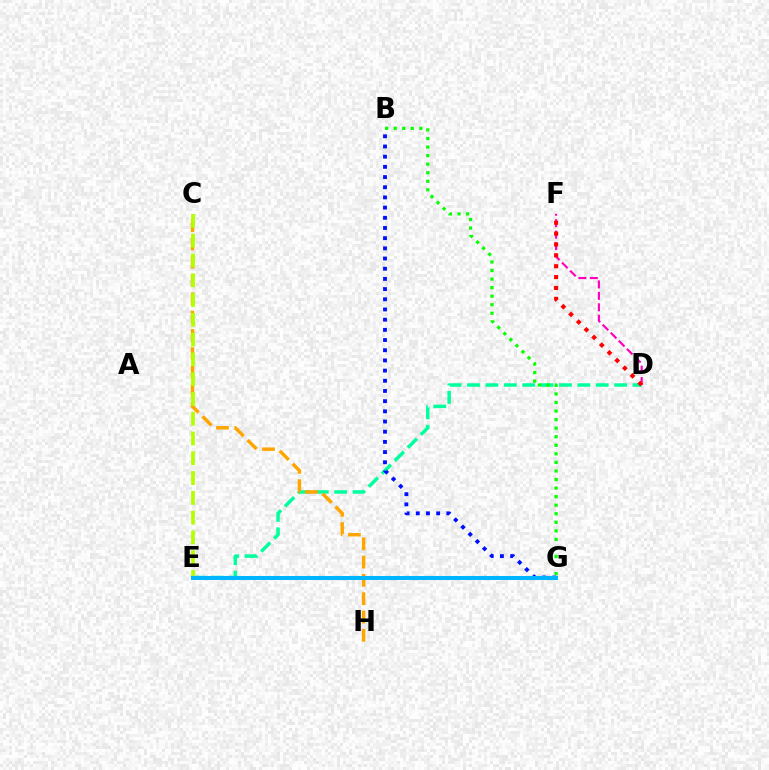{('D', 'E'): [{'color': '#00ff9d', 'line_style': 'dashed', 'thickness': 2.5}], ('C', 'H'): [{'color': '#ffa500', 'line_style': 'dashed', 'thickness': 2.49}], ('D', 'F'): [{'color': '#ff00bd', 'line_style': 'dashed', 'thickness': 1.55}, {'color': '#ff0000', 'line_style': 'dotted', 'thickness': 2.95}], ('C', 'E'): [{'color': '#b3ff00', 'line_style': 'dashed', 'thickness': 2.69}], ('B', 'G'): [{'color': '#08ff00', 'line_style': 'dotted', 'thickness': 2.32}, {'color': '#0010ff', 'line_style': 'dotted', 'thickness': 2.77}], ('E', 'G'): [{'color': '#9b00ff', 'line_style': 'solid', 'thickness': 2.56}, {'color': '#00b5ff', 'line_style': 'solid', 'thickness': 2.91}]}